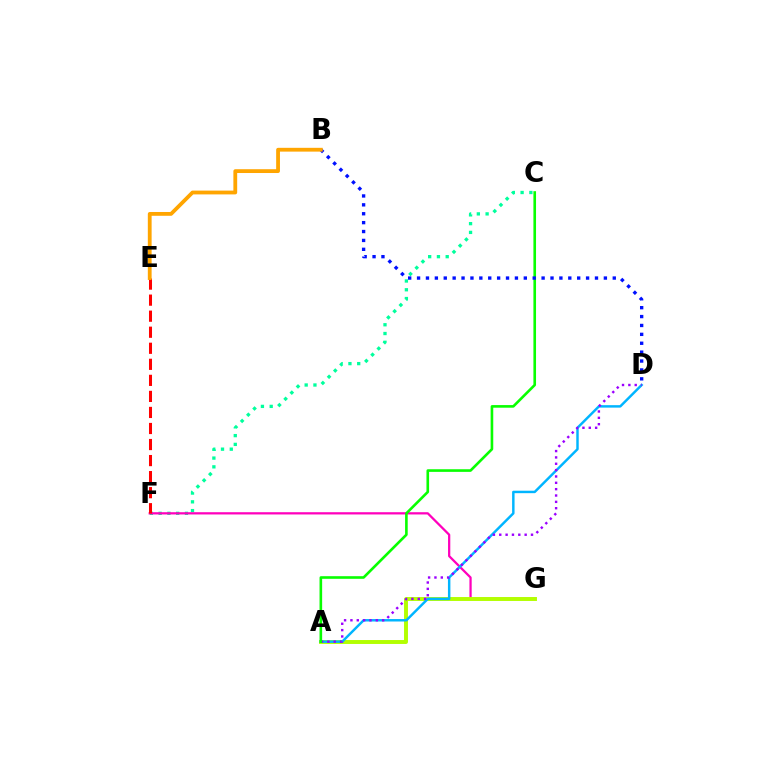{('C', 'F'): [{'color': '#00ff9d', 'line_style': 'dotted', 'thickness': 2.38}], ('F', 'G'): [{'color': '#ff00bd', 'line_style': 'solid', 'thickness': 1.62}], ('A', 'G'): [{'color': '#b3ff00', 'line_style': 'solid', 'thickness': 2.82}], ('A', 'D'): [{'color': '#00b5ff', 'line_style': 'solid', 'thickness': 1.77}, {'color': '#9b00ff', 'line_style': 'dotted', 'thickness': 1.72}], ('E', 'F'): [{'color': '#ff0000', 'line_style': 'dashed', 'thickness': 2.18}], ('A', 'C'): [{'color': '#08ff00', 'line_style': 'solid', 'thickness': 1.89}], ('B', 'D'): [{'color': '#0010ff', 'line_style': 'dotted', 'thickness': 2.42}], ('B', 'E'): [{'color': '#ffa500', 'line_style': 'solid', 'thickness': 2.74}]}